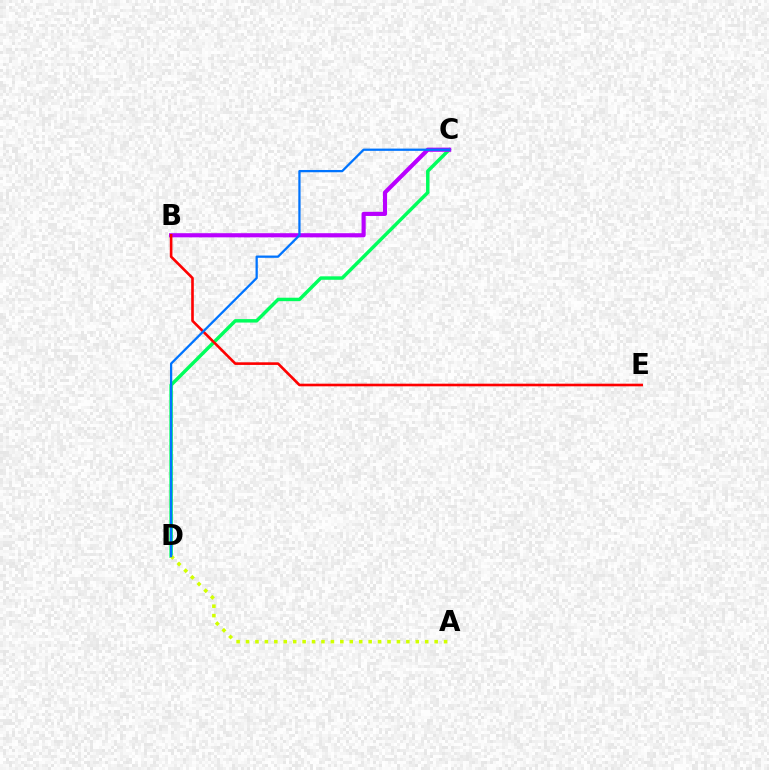{('C', 'D'): [{'color': '#00ff5c', 'line_style': 'solid', 'thickness': 2.49}, {'color': '#0074ff', 'line_style': 'solid', 'thickness': 1.63}], ('B', 'C'): [{'color': '#b900ff', 'line_style': 'solid', 'thickness': 2.98}], ('B', 'E'): [{'color': '#ff0000', 'line_style': 'solid', 'thickness': 1.89}], ('A', 'D'): [{'color': '#d1ff00', 'line_style': 'dotted', 'thickness': 2.56}]}